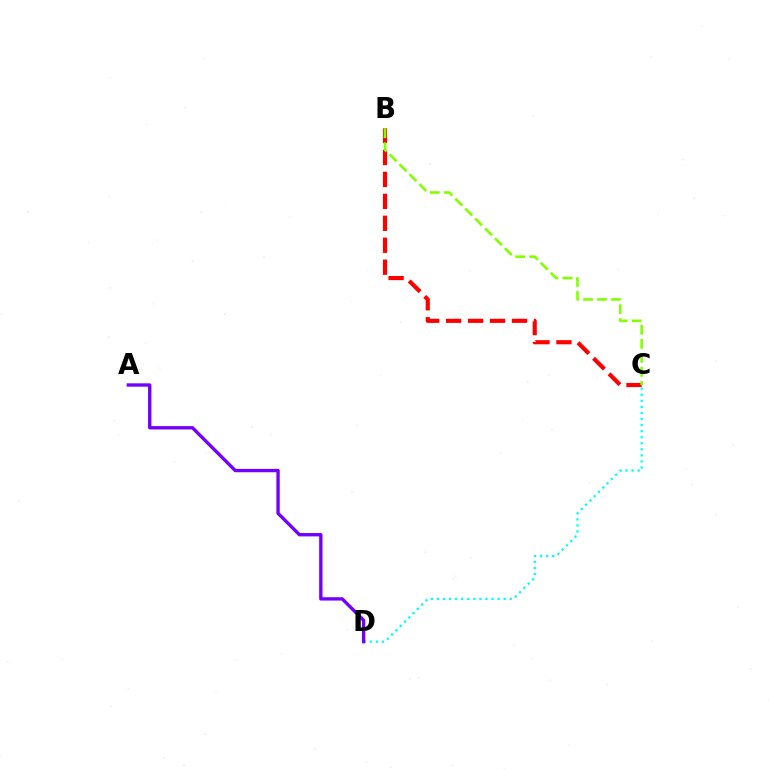{('C', 'D'): [{'color': '#00fff6', 'line_style': 'dotted', 'thickness': 1.65}], ('B', 'C'): [{'color': '#ff0000', 'line_style': 'dashed', 'thickness': 2.98}, {'color': '#84ff00', 'line_style': 'dashed', 'thickness': 1.9}], ('A', 'D'): [{'color': '#7200ff', 'line_style': 'solid', 'thickness': 2.41}]}